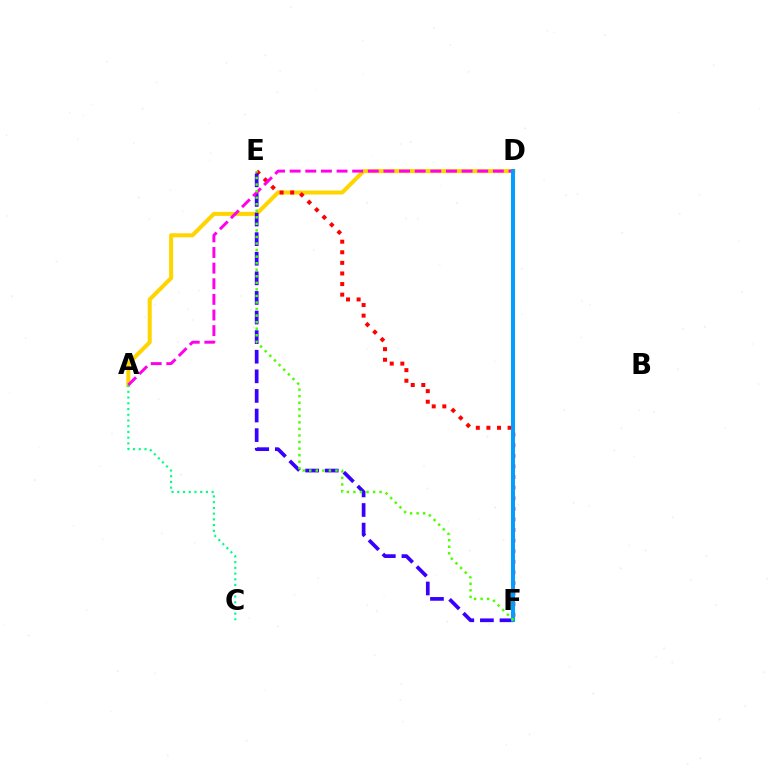{('A', 'D'): [{'color': '#ffd500', 'line_style': 'solid', 'thickness': 2.91}, {'color': '#ff00ed', 'line_style': 'dashed', 'thickness': 2.12}], ('E', 'F'): [{'color': '#ff0000', 'line_style': 'dotted', 'thickness': 2.88}, {'color': '#3700ff', 'line_style': 'dashed', 'thickness': 2.66}, {'color': '#4fff00', 'line_style': 'dotted', 'thickness': 1.78}], ('A', 'C'): [{'color': '#00ff86', 'line_style': 'dotted', 'thickness': 1.56}], ('D', 'F'): [{'color': '#009eff', 'line_style': 'solid', 'thickness': 2.84}]}